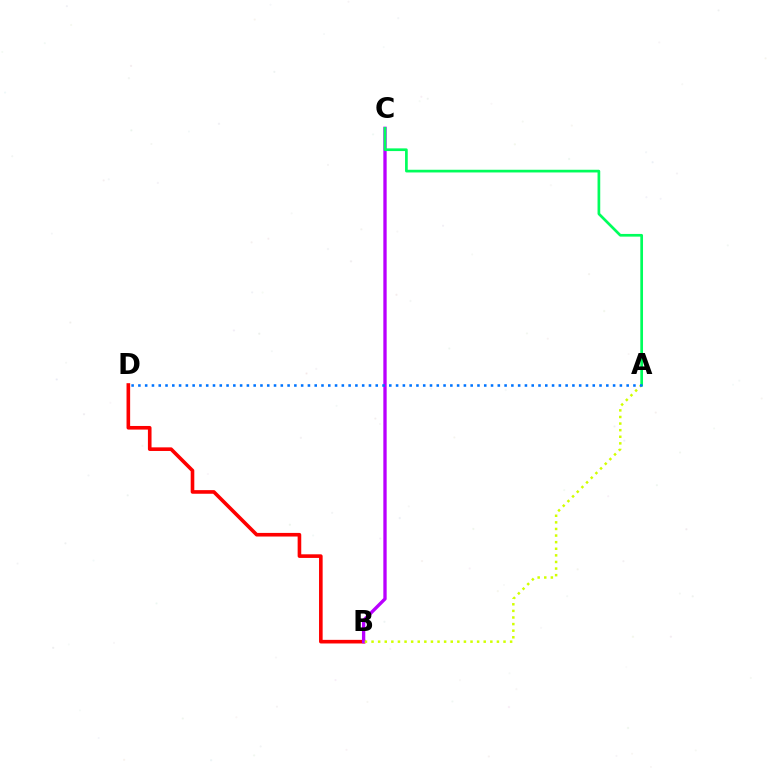{('B', 'D'): [{'color': '#ff0000', 'line_style': 'solid', 'thickness': 2.6}], ('B', 'C'): [{'color': '#b900ff', 'line_style': 'solid', 'thickness': 2.4}], ('A', 'B'): [{'color': '#d1ff00', 'line_style': 'dotted', 'thickness': 1.79}], ('A', 'C'): [{'color': '#00ff5c', 'line_style': 'solid', 'thickness': 1.94}], ('A', 'D'): [{'color': '#0074ff', 'line_style': 'dotted', 'thickness': 1.84}]}